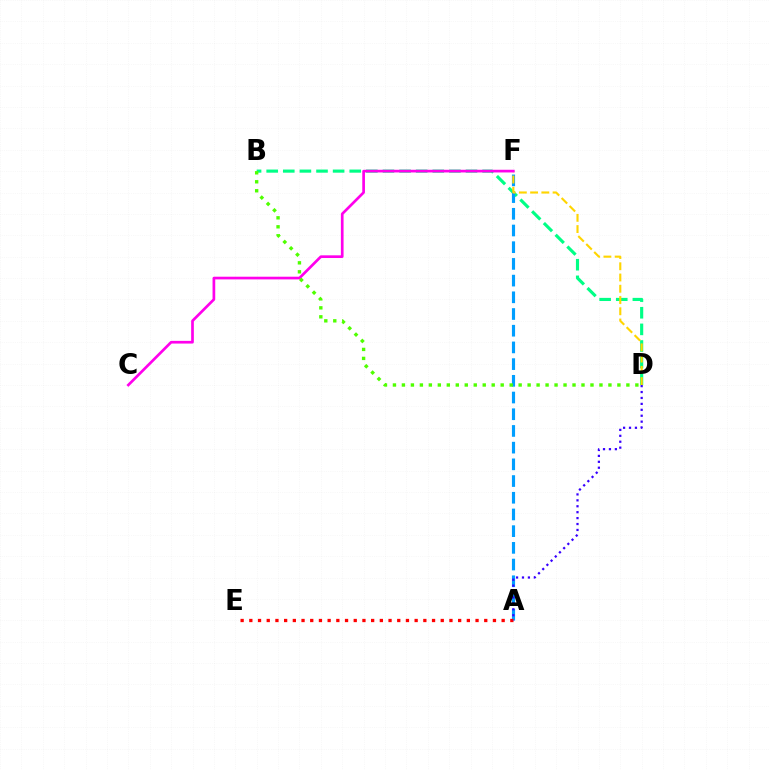{('B', 'D'): [{'color': '#00ff86', 'line_style': 'dashed', 'thickness': 2.26}, {'color': '#4fff00', 'line_style': 'dotted', 'thickness': 2.44}], ('A', 'F'): [{'color': '#009eff', 'line_style': 'dashed', 'thickness': 2.27}], ('D', 'F'): [{'color': '#ffd500', 'line_style': 'dashed', 'thickness': 1.53}], ('A', 'E'): [{'color': '#ff0000', 'line_style': 'dotted', 'thickness': 2.36}], ('A', 'D'): [{'color': '#3700ff', 'line_style': 'dotted', 'thickness': 1.61}], ('C', 'F'): [{'color': '#ff00ed', 'line_style': 'solid', 'thickness': 1.94}]}